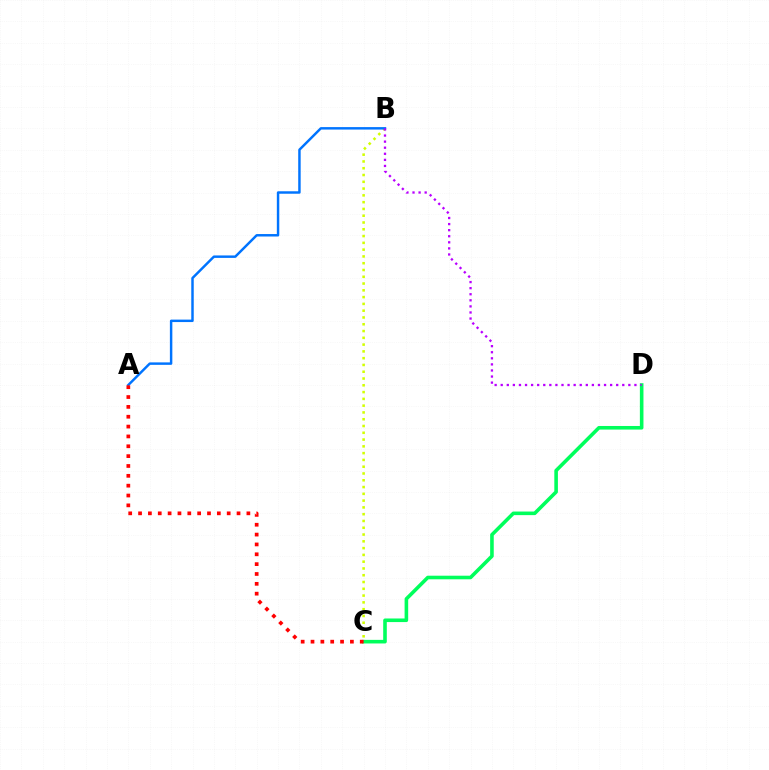{('B', 'C'): [{'color': '#d1ff00', 'line_style': 'dotted', 'thickness': 1.84}], ('C', 'D'): [{'color': '#00ff5c', 'line_style': 'solid', 'thickness': 2.59}], ('A', 'B'): [{'color': '#0074ff', 'line_style': 'solid', 'thickness': 1.77}], ('A', 'C'): [{'color': '#ff0000', 'line_style': 'dotted', 'thickness': 2.68}], ('B', 'D'): [{'color': '#b900ff', 'line_style': 'dotted', 'thickness': 1.65}]}